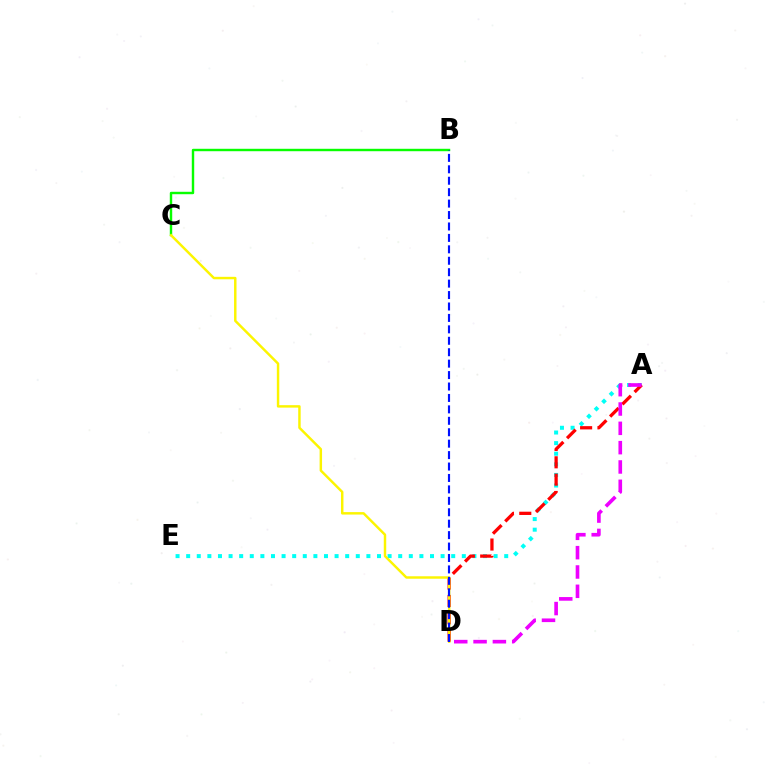{('A', 'E'): [{'color': '#00fff6', 'line_style': 'dotted', 'thickness': 2.88}], ('B', 'C'): [{'color': '#08ff00', 'line_style': 'solid', 'thickness': 1.74}], ('A', 'D'): [{'color': '#ff0000', 'line_style': 'dashed', 'thickness': 2.35}, {'color': '#ee00ff', 'line_style': 'dashed', 'thickness': 2.63}], ('C', 'D'): [{'color': '#fcf500', 'line_style': 'solid', 'thickness': 1.77}], ('B', 'D'): [{'color': '#0010ff', 'line_style': 'dashed', 'thickness': 1.55}]}